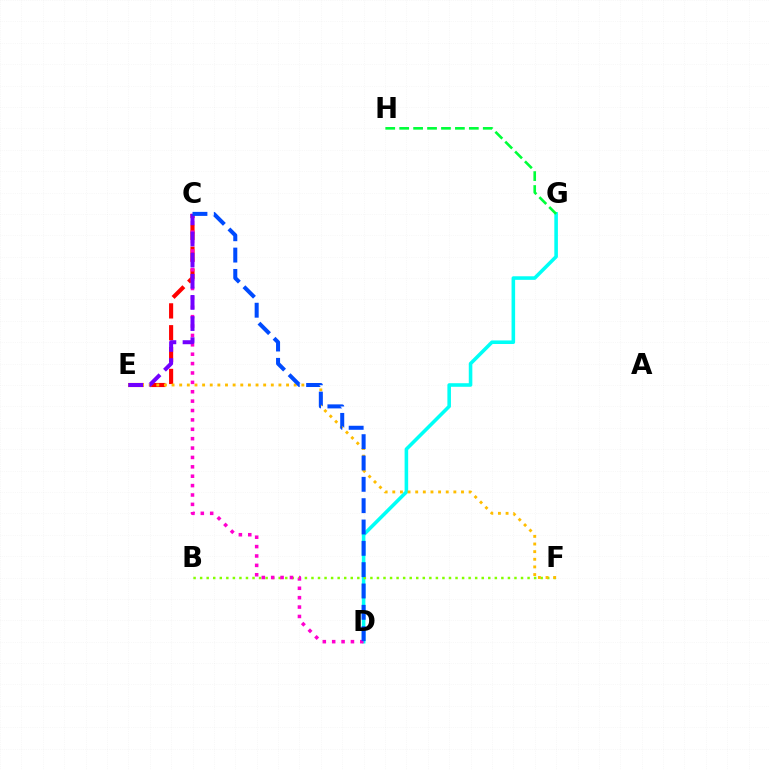{('C', 'E'): [{'color': '#ff0000', 'line_style': 'dashed', 'thickness': 2.97}, {'color': '#7200ff', 'line_style': 'dashed', 'thickness': 2.87}], ('D', 'G'): [{'color': '#00fff6', 'line_style': 'solid', 'thickness': 2.57}], ('B', 'F'): [{'color': '#84ff00', 'line_style': 'dotted', 'thickness': 1.78}], ('E', 'F'): [{'color': '#ffbd00', 'line_style': 'dotted', 'thickness': 2.07}], ('C', 'D'): [{'color': '#ff00cf', 'line_style': 'dotted', 'thickness': 2.55}, {'color': '#004bff', 'line_style': 'dashed', 'thickness': 2.9}], ('G', 'H'): [{'color': '#00ff39', 'line_style': 'dashed', 'thickness': 1.89}]}